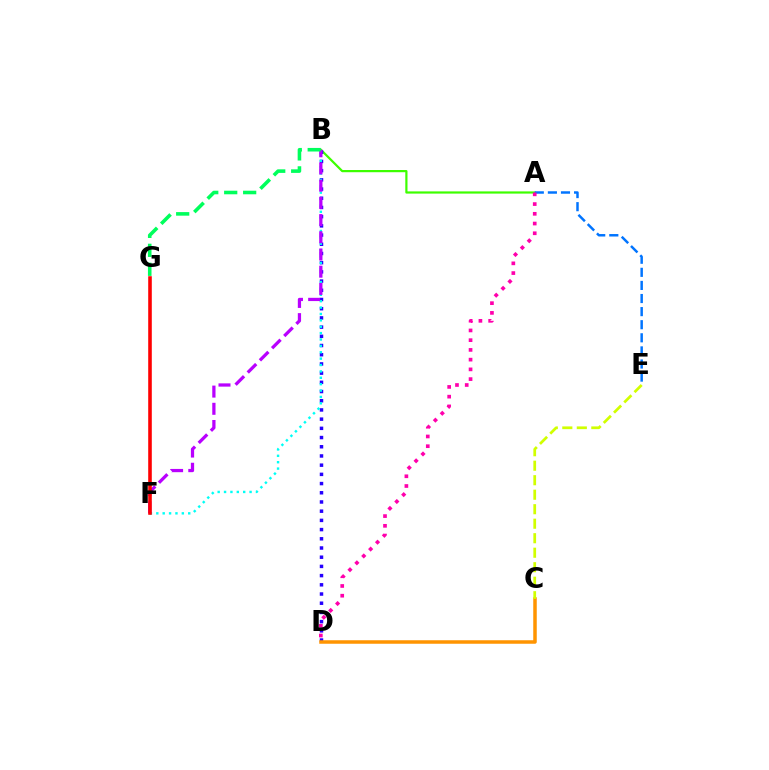{('A', 'B'): [{'color': '#3dff00', 'line_style': 'solid', 'thickness': 1.59}], ('B', 'D'): [{'color': '#2500ff', 'line_style': 'dotted', 'thickness': 2.5}], ('B', 'F'): [{'color': '#00fff6', 'line_style': 'dotted', 'thickness': 1.73}, {'color': '#b900ff', 'line_style': 'dashed', 'thickness': 2.34}], ('A', 'E'): [{'color': '#0074ff', 'line_style': 'dashed', 'thickness': 1.78}], ('C', 'D'): [{'color': '#ff9400', 'line_style': 'solid', 'thickness': 2.52}], ('B', 'G'): [{'color': '#00ff5c', 'line_style': 'dashed', 'thickness': 2.58}], ('F', 'G'): [{'color': '#ff0000', 'line_style': 'solid', 'thickness': 2.58}], ('A', 'D'): [{'color': '#ff00ac', 'line_style': 'dotted', 'thickness': 2.64}], ('C', 'E'): [{'color': '#d1ff00', 'line_style': 'dashed', 'thickness': 1.97}]}